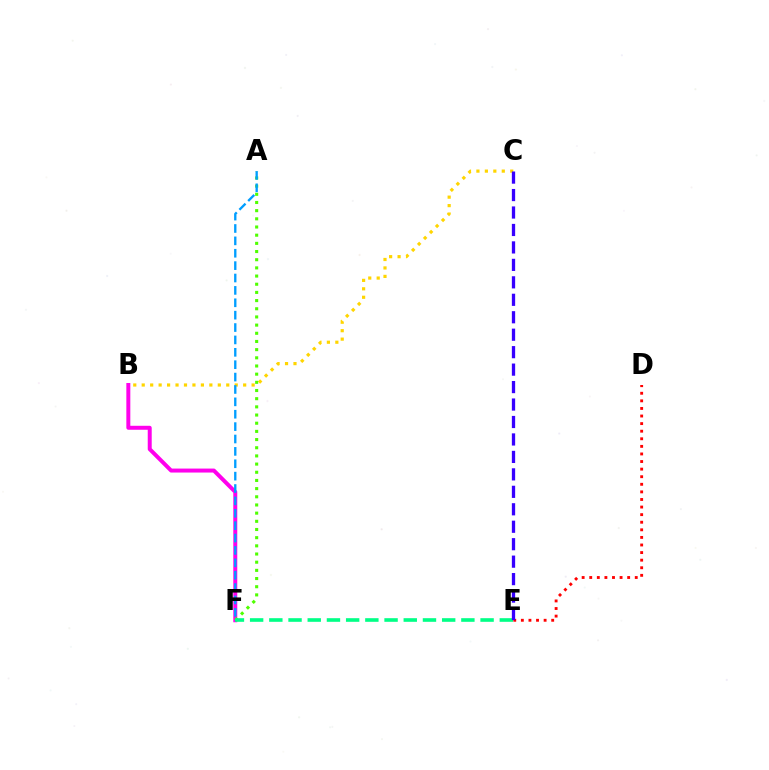{('B', 'C'): [{'color': '#ffd500', 'line_style': 'dotted', 'thickness': 2.3}], ('B', 'F'): [{'color': '#ff00ed', 'line_style': 'solid', 'thickness': 2.86}], ('A', 'F'): [{'color': '#4fff00', 'line_style': 'dotted', 'thickness': 2.22}, {'color': '#009eff', 'line_style': 'dashed', 'thickness': 1.68}], ('D', 'E'): [{'color': '#ff0000', 'line_style': 'dotted', 'thickness': 2.06}], ('E', 'F'): [{'color': '#00ff86', 'line_style': 'dashed', 'thickness': 2.61}], ('C', 'E'): [{'color': '#3700ff', 'line_style': 'dashed', 'thickness': 2.37}]}